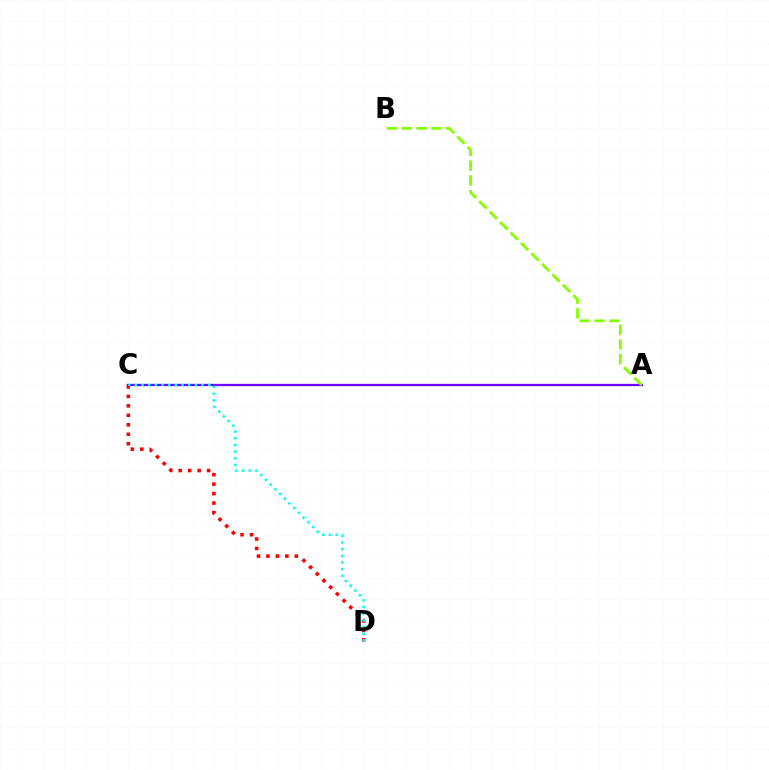{('C', 'D'): [{'color': '#ff0000', 'line_style': 'dotted', 'thickness': 2.57}, {'color': '#00fff6', 'line_style': 'dotted', 'thickness': 1.81}], ('A', 'C'): [{'color': '#7200ff', 'line_style': 'solid', 'thickness': 1.63}], ('A', 'B'): [{'color': '#84ff00', 'line_style': 'dashed', 'thickness': 2.01}]}